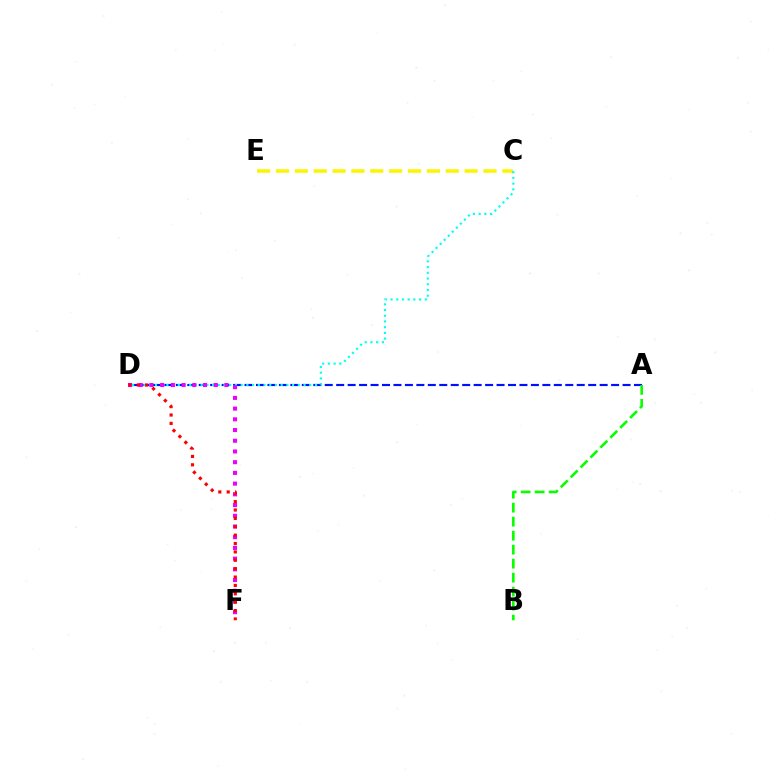{('A', 'D'): [{'color': '#0010ff', 'line_style': 'dashed', 'thickness': 1.56}], ('C', 'E'): [{'color': '#fcf500', 'line_style': 'dashed', 'thickness': 2.56}], ('A', 'B'): [{'color': '#08ff00', 'line_style': 'dashed', 'thickness': 1.9}], ('C', 'D'): [{'color': '#00fff6', 'line_style': 'dotted', 'thickness': 1.55}], ('D', 'F'): [{'color': '#ee00ff', 'line_style': 'dotted', 'thickness': 2.91}, {'color': '#ff0000', 'line_style': 'dotted', 'thickness': 2.28}]}